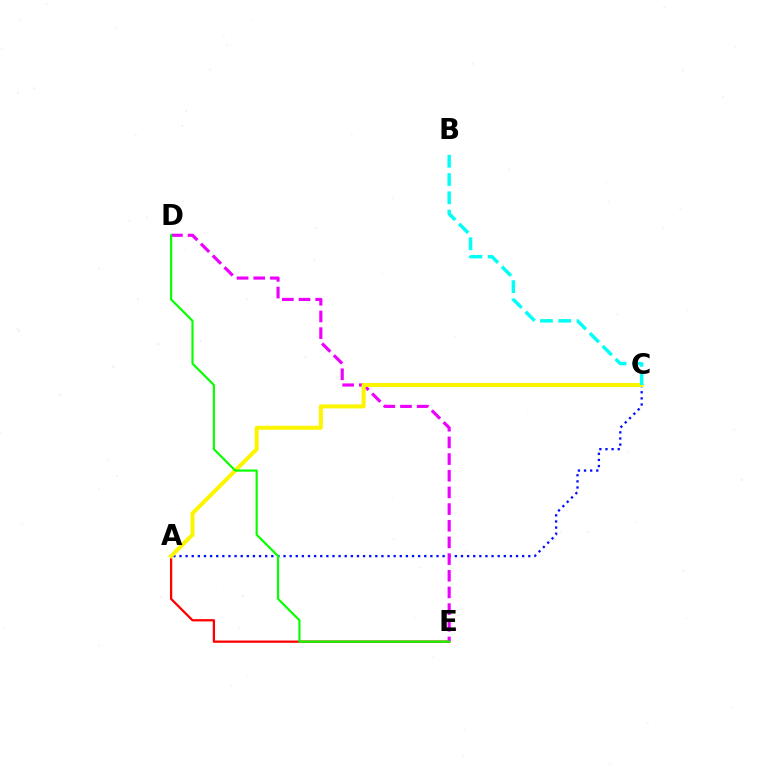{('A', 'E'): [{'color': '#ff0000', 'line_style': 'solid', 'thickness': 1.64}], ('A', 'C'): [{'color': '#0010ff', 'line_style': 'dotted', 'thickness': 1.66}, {'color': '#fcf500', 'line_style': 'solid', 'thickness': 2.9}], ('D', 'E'): [{'color': '#ee00ff', 'line_style': 'dashed', 'thickness': 2.26}, {'color': '#08ff00', 'line_style': 'solid', 'thickness': 1.57}], ('B', 'C'): [{'color': '#00fff6', 'line_style': 'dashed', 'thickness': 2.48}]}